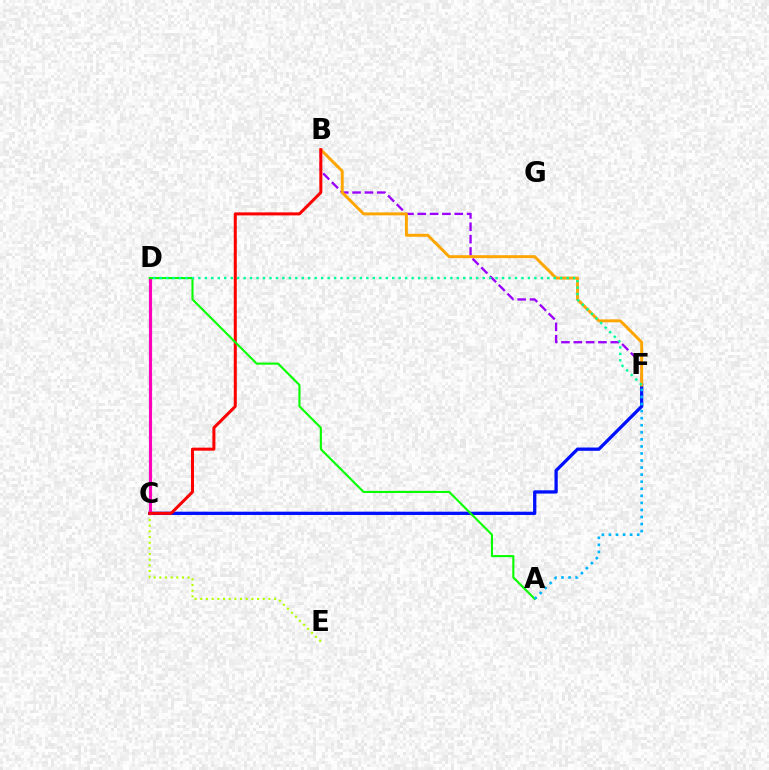{('C', 'E'): [{'color': '#b3ff00', 'line_style': 'dotted', 'thickness': 1.54}], ('B', 'F'): [{'color': '#9b00ff', 'line_style': 'dashed', 'thickness': 1.68}, {'color': '#ffa500', 'line_style': 'solid', 'thickness': 2.11}], ('C', 'F'): [{'color': '#0010ff', 'line_style': 'solid', 'thickness': 2.36}], ('C', 'D'): [{'color': '#ff00bd', 'line_style': 'solid', 'thickness': 2.26}], ('B', 'C'): [{'color': '#ff0000', 'line_style': 'solid', 'thickness': 2.17}], ('A', 'D'): [{'color': '#08ff00', 'line_style': 'solid', 'thickness': 1.52}], ('D', 'F'): [{'color': '#00ff9d', 'line_style': 'dotted', 'thickness': 1.76}], ('A', 'F'): [{'color': '#00b5ff', 'line_style': 'dotted', 'thickness': 1.92}]}